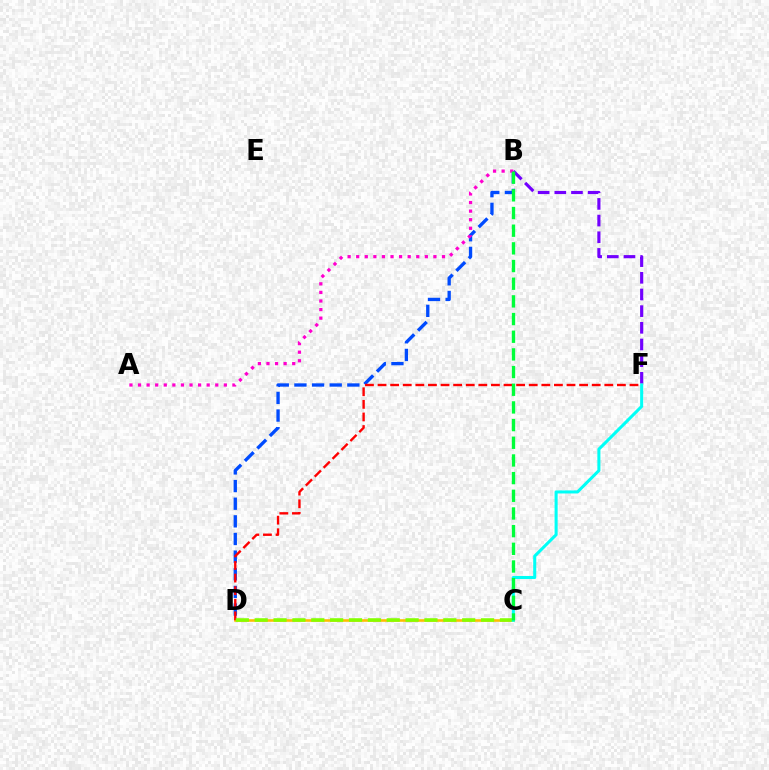{('B', 'D'): [{'color': '#004bff', 'line_style': 'dashed', 'thickness': 2.4}], ('C', 'D'): [{'color': '#ffbd00', 'line_style': 'solid', 'thickness': 1.87}, {'color': '#84ff00', 'line_style': 'dashed', 'thickness': 2.56}], ('D', 'F'): [{'color': '#ff0000', 'line_style': 'dashed', 'thickness': 1.71}], ('B', 'F'): [{'color': '#7200ff', 'line_style': 'dashed', 'thickness': 2.26}], ('A', 'B'): [{'color': '#ff00cf', 'line_style': 'dotted', 'thickness': 2.33}], ('C', 'F'): [{'color': '#00fff6', 'line_style': 'solid', 'thickness': 2.19}], ('B', 'C'): [{'color': '#00ff39', 'line_style': 'dashed', 'thickness': 2.4}]}